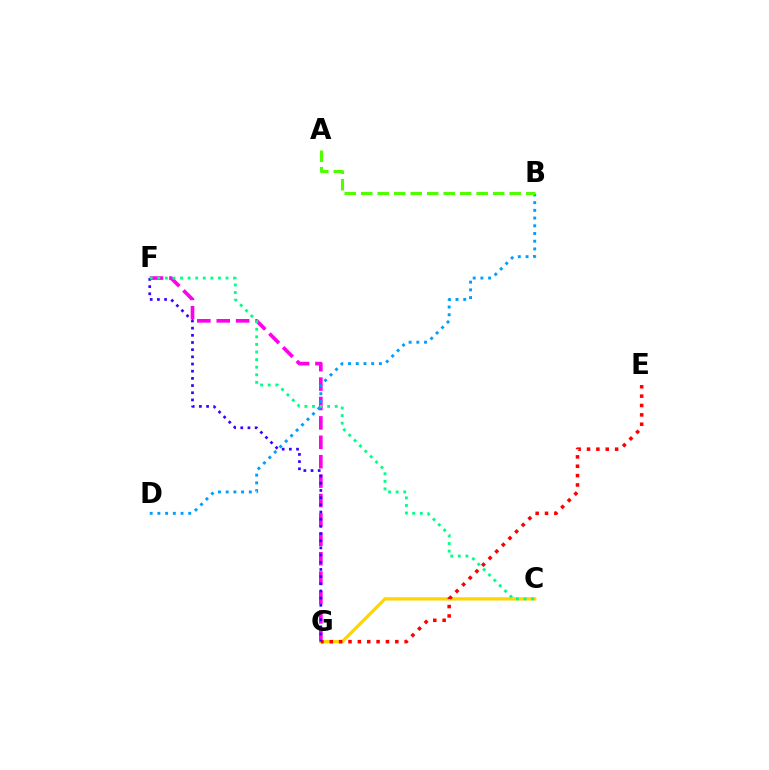{('F', 'G'): [{'color': '#ff00ed', 'line_style': 'dashed', 'thickness': 2.64}, {'color': '#3700ff', 'line_style': 'dotted', 'thickness': 1.95}], ('C', 'G'): [{'color': '#ffd500', 'line_style': 'solid', 'thickness': 2.36}], ('B', 'D'): [{'color': '#009eff', 'line_style': 'dotted', 'thickness': 2.1}], ('A', 'B'): [{'color': '#4fff00', 'line_style': 'dashed', 'thickness': 2.24}], ('E', 'G'): [{'color': '#ff0000', 'line_style': 'dotted', 'thickness': 2.54}], ('C', 'F'): [{'color': '#00ff86', 'line_style': 'dotted', 'thickness': 2.06}]}